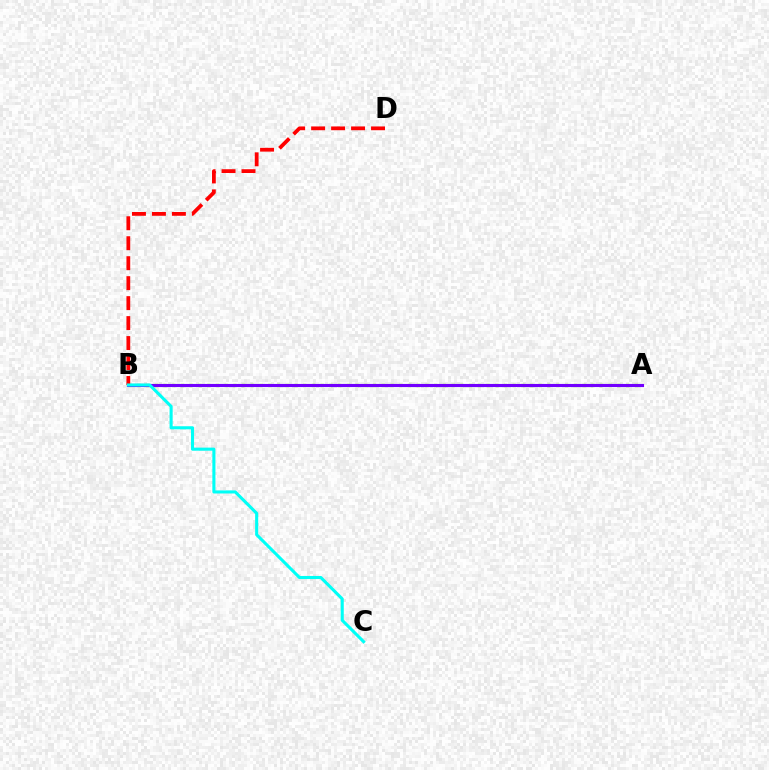{('A', 'B'): [{'color': '#84ff00', 'line_style': 'dotted', 'thickness': 2.37}, {'color': '#7200ff', 'line_style': 'solid', 'thickness': 2.24}], ('B', 'D'): [{'color': '#ff0000', 'line_style': 'dashed', 'thickness': 2.71}], ('B', 'C'): [{'color': '#00fff6', 'line_style': 'solid', 'thickness': 2.22}]}